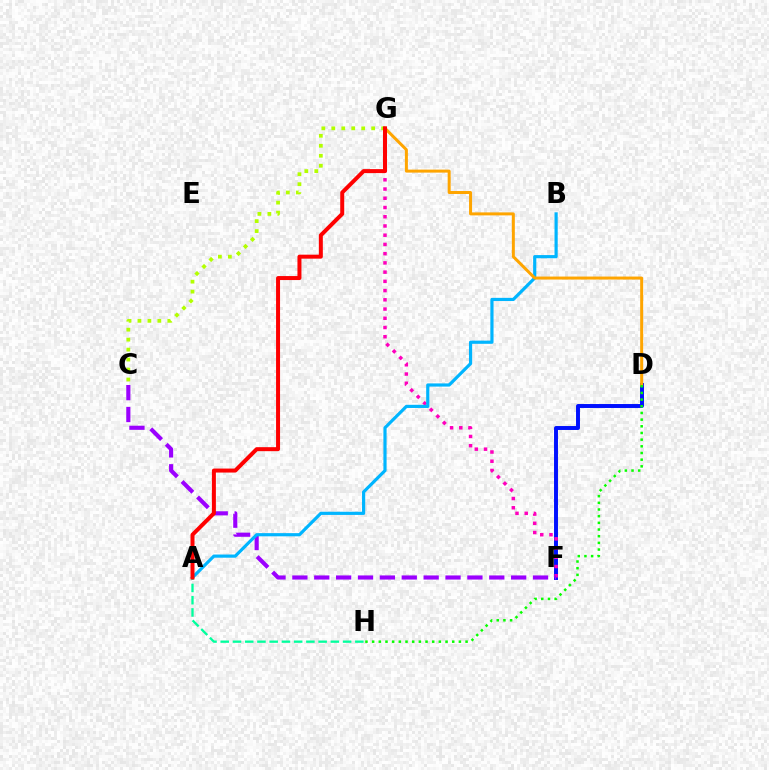{('D', 'F'): [{'color': '#0010ff', 'line_style': 'solid', 'thickness': 2.84}], ('A', 'H'): [{'color': '#00ff9d', 'line_style': 'dashed', 'thickness': 1.66}], ('F', 'G'): [{'color': '#ff00bd', 'line_style': 'dotted', 'thickness': 2.51}], ('C', 'F'): [{'color': '#9b00ff', 'line_style': 'dashed', 'thickness': 2.97}], ('A', 'B'): [{'color': '#00b5ff', 'line_style': 'solid', 'thickness': 2.29}], ('D', 'G'): [{'color': '#ffa500', 'line_style': 'solid', 'thickness': 2.16}], ('C', 'G'): [{'color': '#b3ff00', 'line_style': 'dotted', 'thickness': 2.71}], ('A', 'G'): [{'color': '#ff0000', 'line_style': 'solid', 'thickness': 2.87}], ('D', 'H'): [{'color': '#08ff00', 'line_style': 'dotted', 'thickness': 1.81}]}